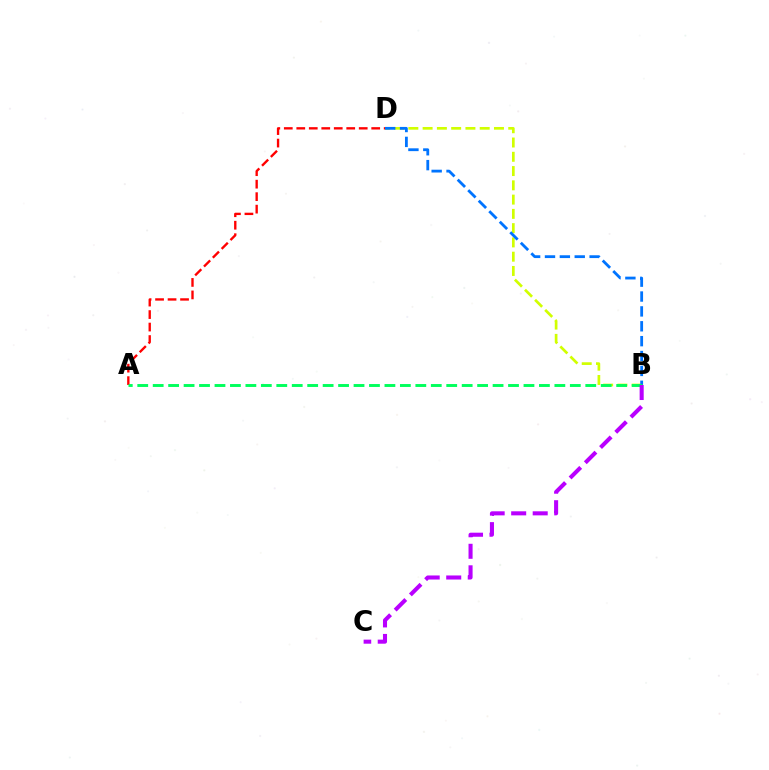{('B', 'D'): [{'color': '#d1ff00', 'line_style': 'dashed', 'thickness': 1.94}, {'color': '#0074ff', 'line_style': 'dashed', 'thickness': 2.02}], ('A', 'D'): [{'color': '#ff0000', 'line_style': 'dashed', 'thickness': 1.7}], ('A', 'B'): [{'color': '#00ff5c', 'line_style': 'dashed', 'thickness': 2.1}], ('B', 'C'): [{'color': '#b900ff', 'line_style': 'dashed', 'thickness': 2.92}]}